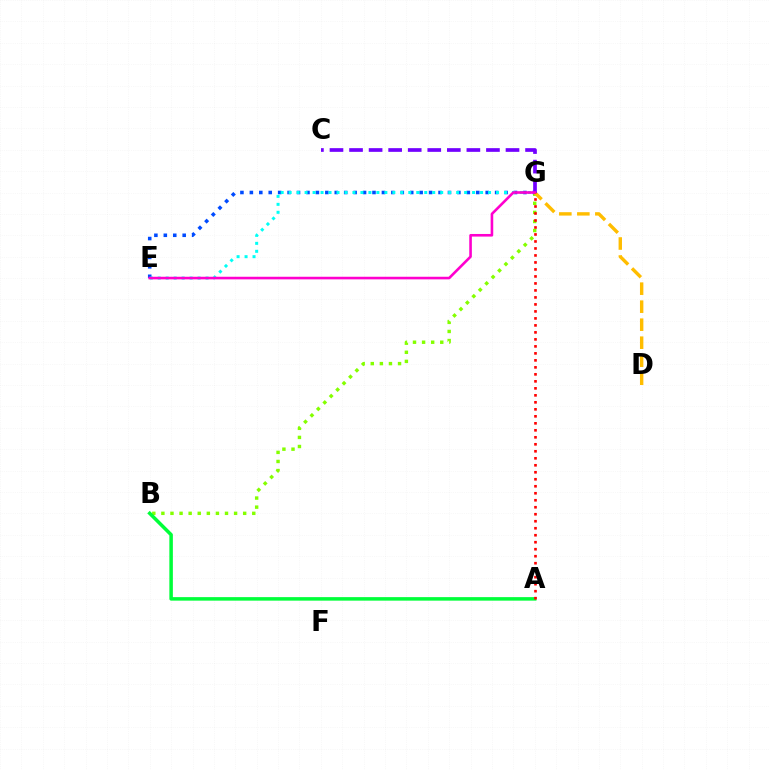{('B', 'G'): [{'color': '#84ff00', 'line_style': 'dotted', 'thickness': 2.47}], ('E', 'G'): [{'color': '#004bff', 'line_style': 'dotted', 'thickness': 2.56}, {'color': '#00fff6', 'line_style': 'dotted', 'thickness': 2.17}, {'color': '#ff00cf', 'line_style': 'solid', 'thickness': 1.88}], ('D', 'G'): [{'color': '#ffbd00', 'line_style': 'dashed', 'thickness': 2.45}], ('A', 'B'): [{'color': '#00ff39', 'line_style': 'solid', 'thickness': 2.53}], ('C', 'G'): [{'color': '#7200ff', 'line_style': 'dashed', 'thickness': 2.66}], ('A', 'G'): [{'color': '#ff0000', 'line_style': 'dotted', 'thickness': 1.9}]}